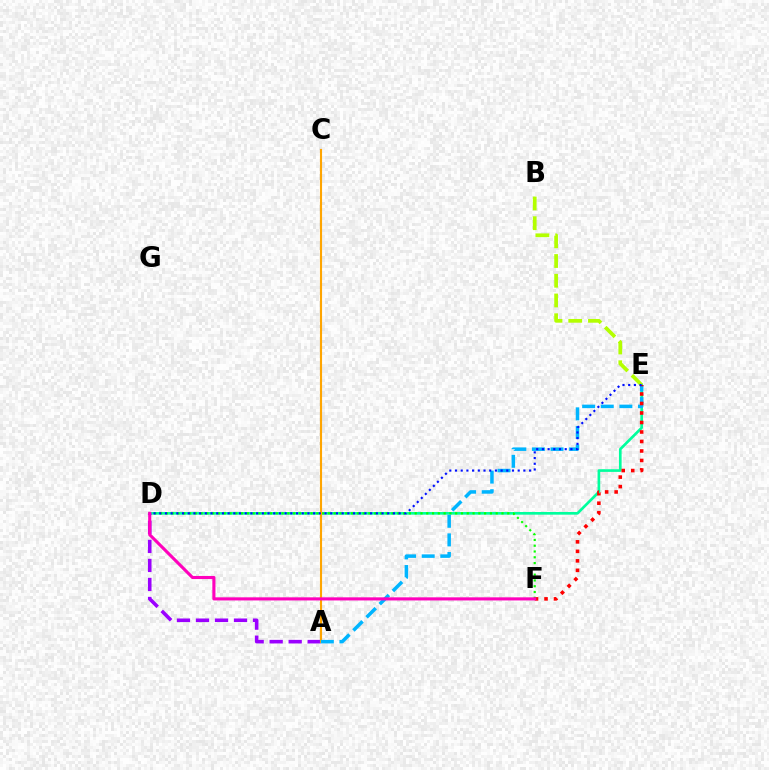{('D', 'E'): [{'color': '#00ff9d', 'line_style': 'solid', 'thickness': 1.92}, {'color': '#0010ff', 'line_style': 'dotted', 'thickness': 1.55}], ('D', 'F'): [{'color': '#08ff00', 'line_style': 'dotted', 'thickness': 1.57}, {'color': '#ff00bd', 'line_style': 'solid', 'thickness': 2.23}], ('A', 'D'): [{'color': '#9b00ff', 'line_style': 'dashed', 'thickness': 2.58}], ('A', 'C'): [{'color': '#ffa500', 'line_style': 'solid', 'thickness': 1.53}], ('B', 'E'): [{'color': '#b3ff00', 'line_style': 'dashed', 'thickness': 2.68}], ('A', 'E'): [{'color': '#00b5ff', 'line_style': 'dashed', 'thickness': 2.53}], ('E', 'F'): [{'color': '#ff0000', 'line_style': 'dotted', 'thickness': 2.58}]}